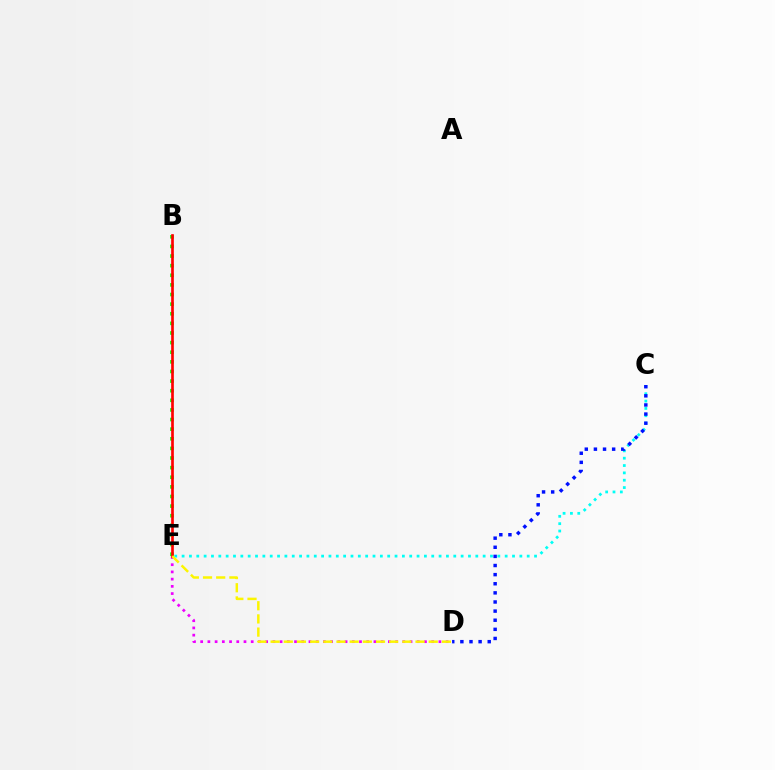{('C', 'E'): [{'color': '#00fff6', 'line_style': 'dotted', 'thickness': 1.99}], ('D', 'E'): [{'color': '#ee00ff', 'line_style': 'dotted', 'thickness': 1.96}, {'color': '#fcf500', 'line_style': 'dashed', 'thickness': 1.79}], ('B', 'E'): [{'color': '#08ff00', 'line_style': 'dotted', 'thickness': 2.61}, {'color': '#ff0000', 'line_style': 'solid', 'thickness': 1.92}], ('C', 'D'): [{'color': '#0010ff', 'line_style': 'dotted', 'thickness': 2.48}]}